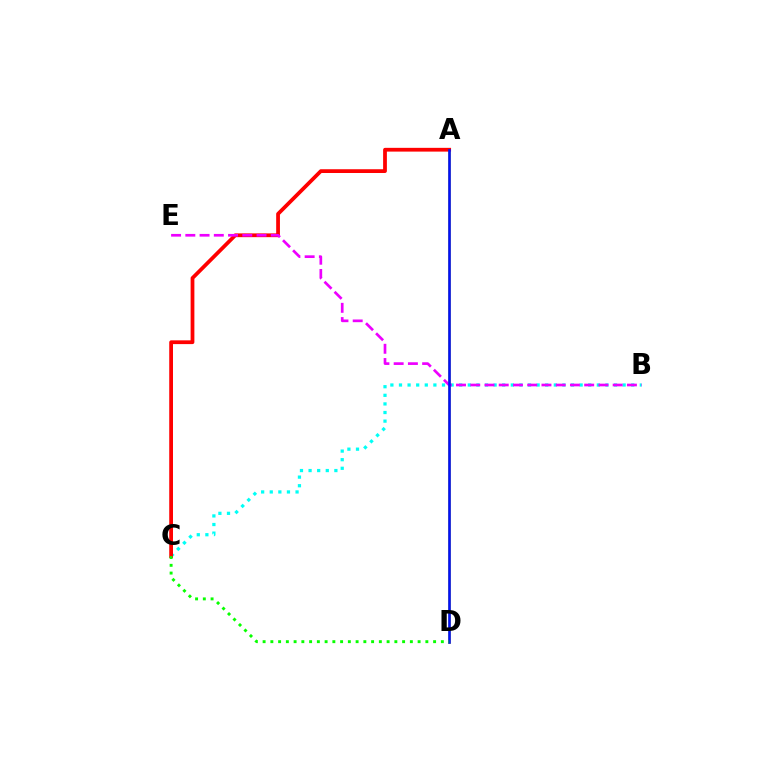{('B', 'C'): [{'color': '#00fff6', 'line_style': 'dotted', 'thickness': 2.34}], ('A', 'D'): [{'color': '#fcf500', 'line_style': 'solid', 'thickness': 2.01}, {'color': '#0010ff', 'line_style': 'solid', 'thickness': 1.9}], ('A', 'C'): [{'color': '#ff0000', 'line_style': 'solid', 'thickness': 2.71}], ('B', 'E'): [{'color': '#ee00ff', 'line_style': 'dashed', 'thickness': 1.93}], ('C', 'D'): [{'color': '#08ff00', 'line_style': 'dotted', 'thickness': 2.11}]}